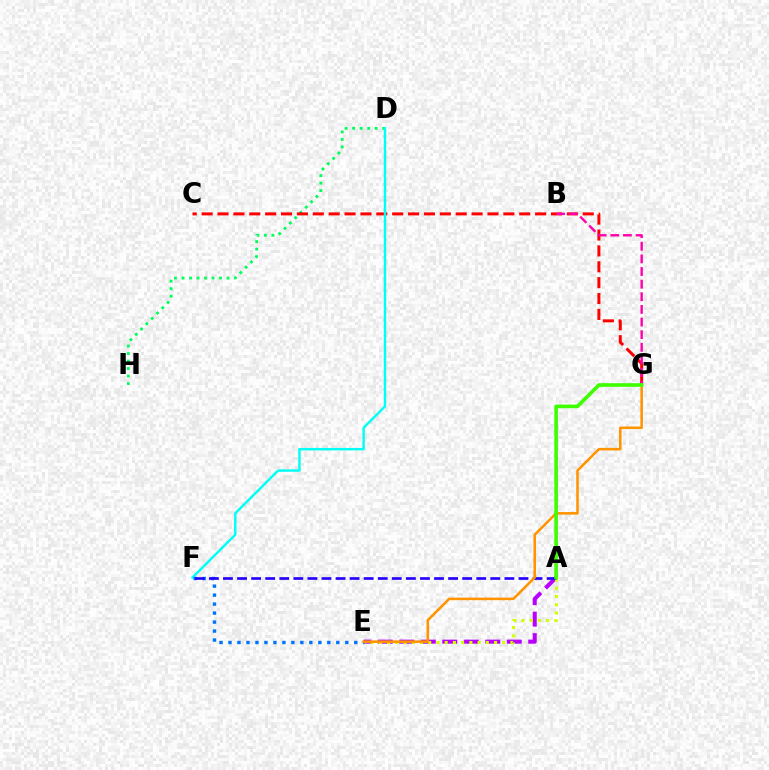{('A', 'E'): [{'color': '#b900ff', 'line_style': 'dashed', 'thickness': 2.92}, {'color': '#d1ff00', 'line_style': 'dotted', 'thickness': 2.24}], ('D', 'H'): [{'color': '#00ff5c', 'line_style': 'dotted', 'thickness': 2.04}], ('C', 'G'): [{'color': '#ff0000', 'line_style': 'dashed', 'thickness': 2.16}], ('D', 'F'): [{'color': '#00fff6', 'line_style': 'solid', 'thickness': 1.75}], ('E', 'F'): [{'color': '#0074ff', 'line_style': 'dotted', 'thickness': 2.44}], ('B', 'G'): [{'color': '#ff00ac', 'line_style': 'dashed', 'thickness': 1.72}], ('A', 'F'): [{'color': '#2500ff', 'line_style': 'dashed', 'thickness': 1.91}], ('E', 'G'): [{'color': '#ff9400', 'line_style': 'solid', 'thickness': 1.84}], ('A', 'G'): [{'color': '#3dff00', 'line_style': 'solid', 'thickness': 2.62}]}